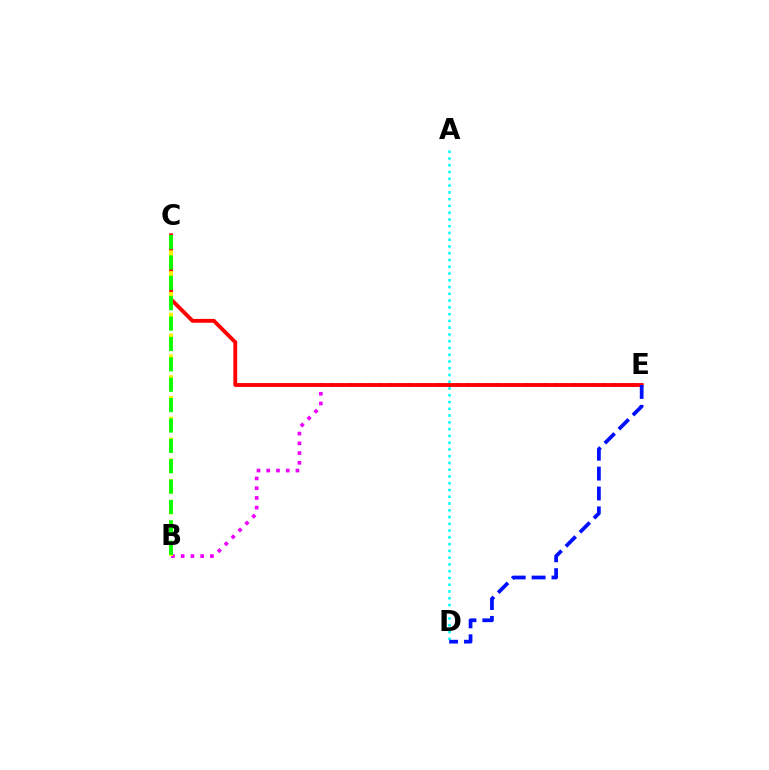{('B', 'E'): [{'color': '#ee00ff', 'line_style': 'dotted', 'thickness': 2.65}], ('C', 'E'): [{'color': '#ff0000', 'line_style': 'solid', 'thickness': 2.78}], ('A', 'D'): [{'color': '#00fff6', 'line_style': 'dotted', 'thickness': 1.84}], ('D', 'E'): [{'color': '#0010ff', 'line_style': 'dashed', 'thickness': 2.7}], ('B', 'C'): [{'color': '#fcf500', 'line_style': 'dashed', 'thickness': 2.83}, {'color': '#08ff00', 'line_style': 'dashed', 'thickness': 2.77}]}